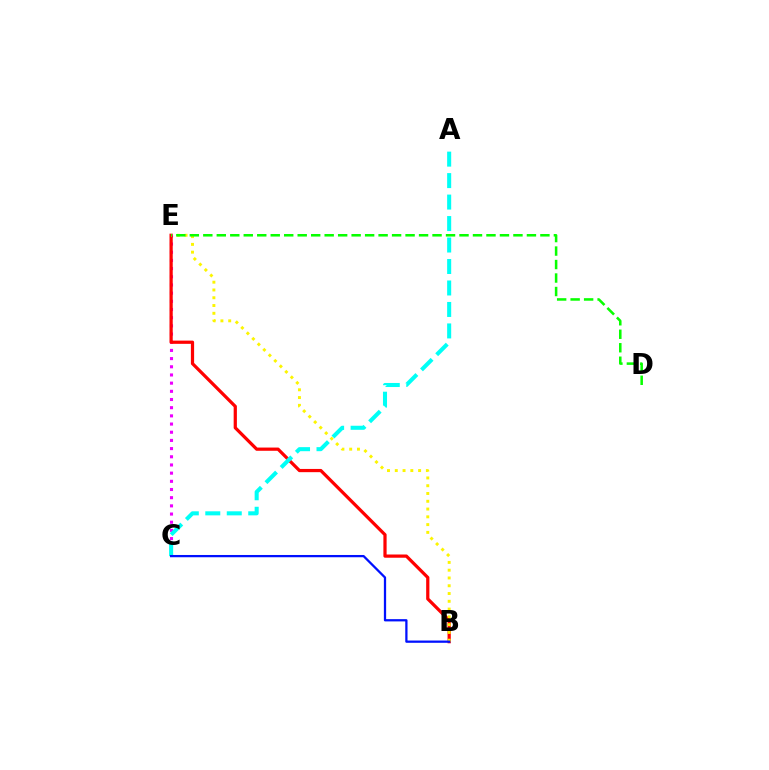{('C', 'E'): [{'color': '#ee00ff', 'line_style': 'dotted', 'thickness': 2.22}], ('B', 'E'): [{'color': '#ff0000', 'line_style': 'solid', 'thickness': 2.32}, {'color': '#fcf500', 'line_style': 'dotted', 'thickness': 2.11}], ('A', 'C'): [{'color': '#00fff6', 'line_style': 'dashed', 'thickness': 2.92}], ('D', 'E'): [{'color': '#08ff00', 'line_style': 'dashed', 'thickness': 1.83}], ('B', 'C'): [{'color': '#0010ff', 'line_style': 'solid', 'thickness': 1.63}]}